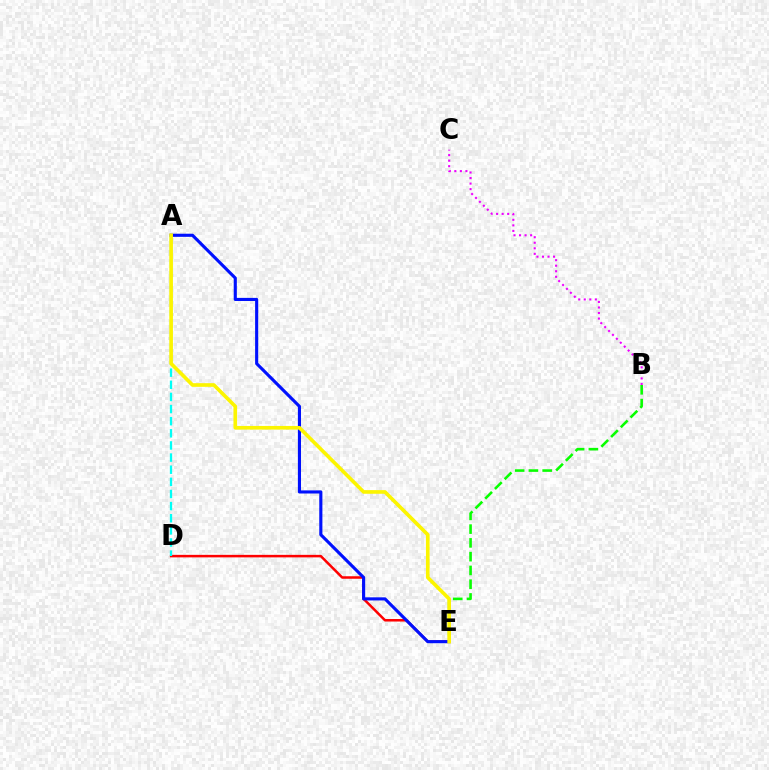{('B', 'E'): [{'color': '#08ff00', 'line_style': 'dashed', 'thickness': 1.87}], ('B', 'C'): [{'color': '#ee00ff', 'line_style': 'dotted', 'thickness': 1.51}], ('D', 'E'): [{'color': '#ff0000', 'line_style': 'solid', 'thickness': 1.81}], ('A', 'D'): [{'color': '#00fff6', 'line_style': 'dashed', 'thickness': 1.65}], ('A', 'E'): [{'color': '#0010ff', 'line_style': 'solid', 'thickness': 2.24}, {'color': '#fcf500', 'line_style': 'solid', 'thickness': 2.63}]}